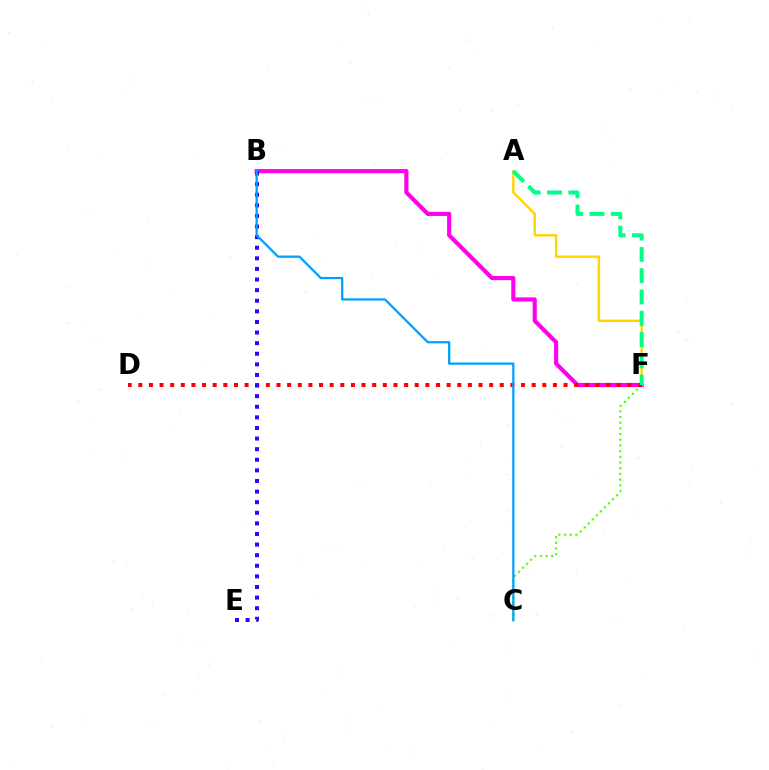{('C', 'F'): [{'color': '#4fff00', 'line_style': 'dotted', 'thickness': 1.55}], ('B', 'F'): [{'color': '#ff00ed', 'line_style': 'solid', 'thickness': 2.98}], ('A', 'F'): [{'color': '#ffd500', 'line_style': 'solid', 'thickness': 1.73}, {'color': '#00ff86', 'line_style': 'dashed', 'thickness': 2.89}], ('D', 'F'): [{'color': '#ff0000', 'line_style': 'dotted', 'thickness': 2.89}], ('B', 'E'): [{'color': '#3700ff', 'line_style': 'dotted', 'thickness': 2.88}], ('B', 'C'): [{'color': '#009eff', 'line_style': 'solid', 'thickness': 1.62}]}